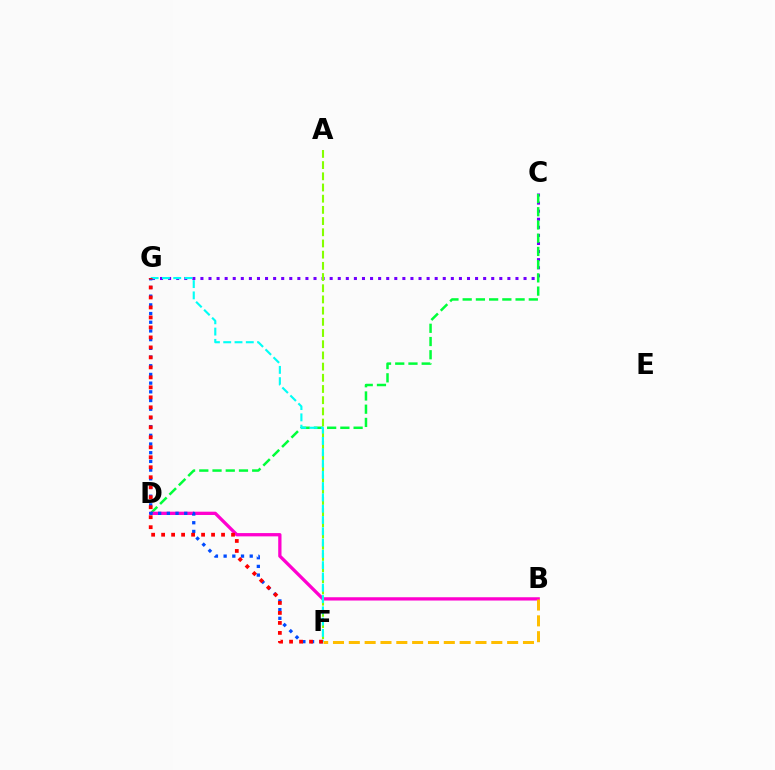{('C', 'G'): [{'color': '#7200ff', 'line_style': 'dotted', 'thickness': 2.19}], ('C', 'D'): [{'color': '#00ff39', 'line_style': 'dashed', 'thickness': 1.8}], ('B', 'D'): [{'color': '#ff00cf', 'line_style': 'solid', 'thickness': 2.37}], ('A', 'F'): [{'color': '#84ff00', 'line_style': 'dashed', 'thickness': 1.52}], ('B', 'F'): [{'color': '#ffbd00', 'line_style': 'dashed', 'thickness': 2.15}], ('F', 'G'): [{'color': '#004bff', 'line_style': 'dotted', 'thickness': 2.36}, {'color': '#00fff6', 'line_style': 'dashed', 'thickness': 1.53}, {'color': '#ff0000', 'line_style': 'dotted', 'thickness': 2.71}]}